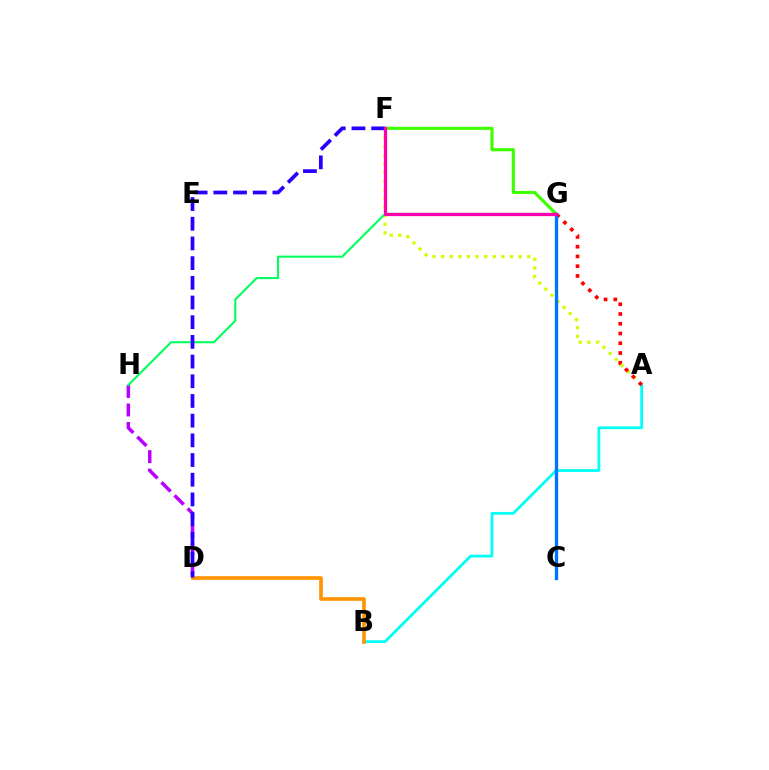{('D', 'H'): [{'color': '#b900ff', 'line_style': 'dashed', 'thickness': 2.51}], ('A', 'F'): [{'color': '#d1ff00', 'line_style': 'dotted', 'thickness': 2.34}], ('A', 'B'): [{'color': '#00fff6', 'line_style': 'solid', 'thickness': 2.0}], ('B', 'D'): [{'color': '#ff9400', 'line_style': 'solid', 'thickness': 2.62}], ('F', 'G'): [{'color': '#3dff00', 'line_style': 'solid', 'thickness': 2.25}, {'color': '#ff00ac', 'line_style': 'solid', 'thickness': 2.32}], ('A', 'G'): [{'color': '#ff0000', 'line_style': 'dotted', 'thickness': 2.65}], ('G', 'H'): [{'color': '#00ff5c', 'line_style': 'solid', 'thickness': 1.5}], ('D', 'F'): [{'color': '#2500ff', 'line_style': 'dashed', 'thickness': 2.67}], ('C', 'G'): [{'color': '#0074ff', 'line_style': 'solid', 'thickness': 2.39}]}